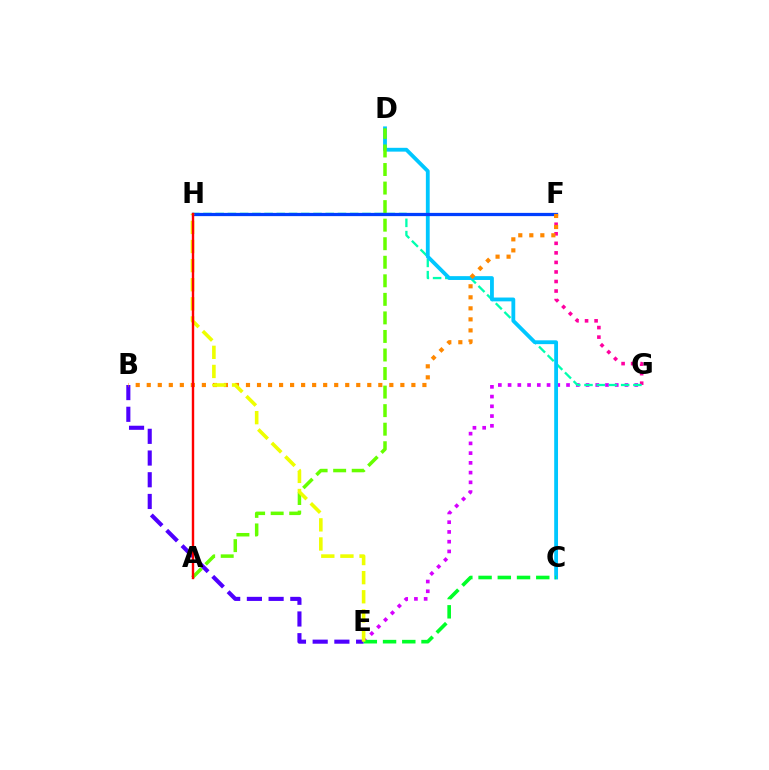{('B', 'E'): [{'color': '#4f00ff', 'line_style': 'dashed', 'thickness': 2.95}], ('F', 'G'): [{'color': '#ff00a0', 'line_style': 'dotted', 'thickness': 2.59}], ('E', 'G'): [{'color': '#d600ff', 'line_style': 'dotted', 'thickness': 2.65}], ('G', 'H'): [{'color': '#00ffaf', 'line_style': 'dashed', 'thickness': 1.66}], ('C', 'D'): [{'color': '#00c7ff', 'line_style': 'solid', 'thickness': 2.75}], ('A', 'D'): [{'color': '#66ff00', 'line_style': 'dashed', 'thickness': 2.52}], ('C', 'E'): [{'color': '#00ff27', 'line_style': 'dashed', 'thickness': 2.61}], ('F', 'H'): [{'color': '#003fff', 'line_style': 'solid', 'thickness': 2.33}], ('B', 'F'): [{'color': '#ff8800', 'line_style': 'dotted', 'thickness': 3.0}], ('E', 'H'): [{'color': '#eeff00', 'line_style': 'dashed', 'thickness': 2.6}], ('A', 'H'): [{'color': '#ff0000', 'line_style': 'solid', 'thickness': 1.73}]}